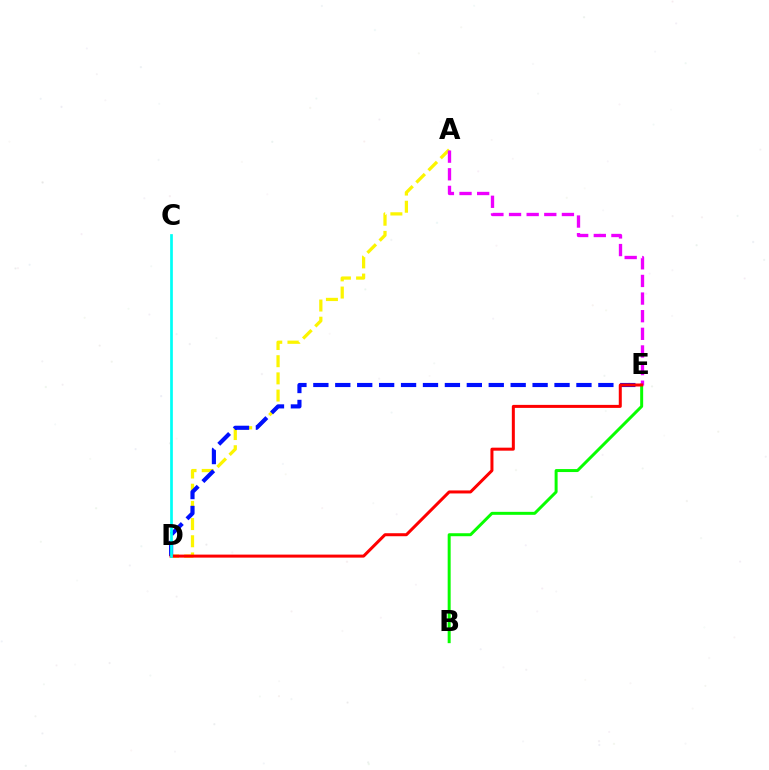{('A', 'D'): [{'color': '#fcf500', 'line_style': 'dashed', 'thickness': 2.33}], ('D', 'E'): [{'color': '#0010ff', 'line_style': 'dashed', 'thickness': 2.98}, {'color': '#ff0000', 'line_style': 'solid', 'thickness': 2.17}], ('B', 'E'): [{'color': '#08ff00', 'line_style': 'solid', 'thickness': 2.15}], ('A', 'E'): [{'color': '#ee00ff', 'line_style': 'dashed', 'thickness': 2.39}], ('C', 'D'): [{'color': '#00fff6', 'line_style': 'solid', 'thickness': 1.95}]}